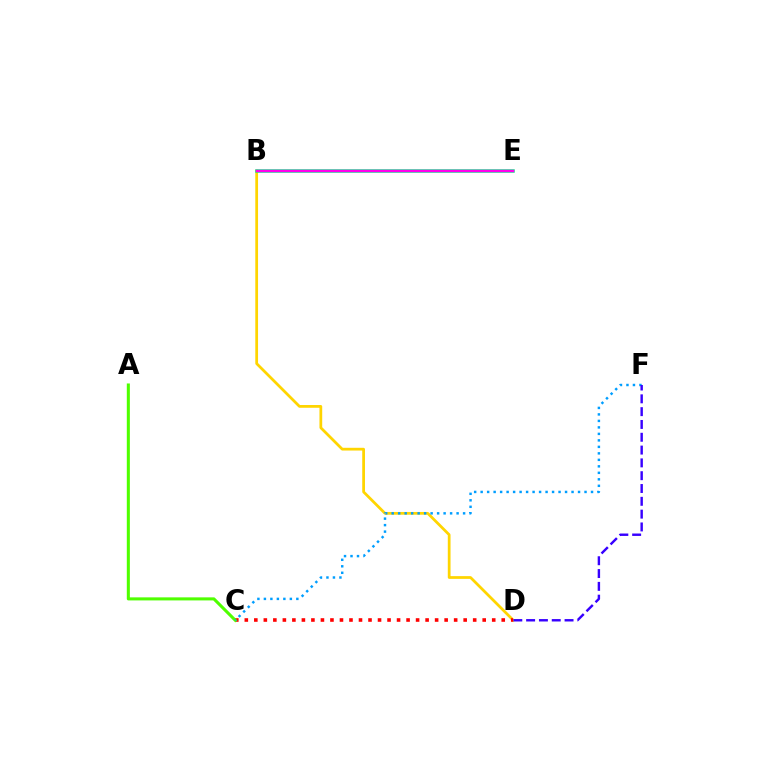{('B', 'D'): [{'color': '#ffd500', 'line_style': 'solid', 'thickness': 1.98}], ('C', 'D'): [{'color': '#ff0000', 'line_style': 'dotted', 'thickness': 2.59}], ('A', 'C'): [{'color': '#4fff00', 'line_style': 'solid', 'thickness': 2.2}], ('B', 'E'): [{'color': '#00ff86', 'line_style': 'solid', 'thickness': 2.52}, {'color': '#ff00ed', 'line_style': 'solid', 'thickness': 1.78}], ('C', 'F'): [{'color': '#009eff', 'line_style': 'dotted', 'thickness': 1.76}], ('D', 'F'): [{'color': '#3700ff', 'line_style': 'dashed', 'thickness': 1.74}]}